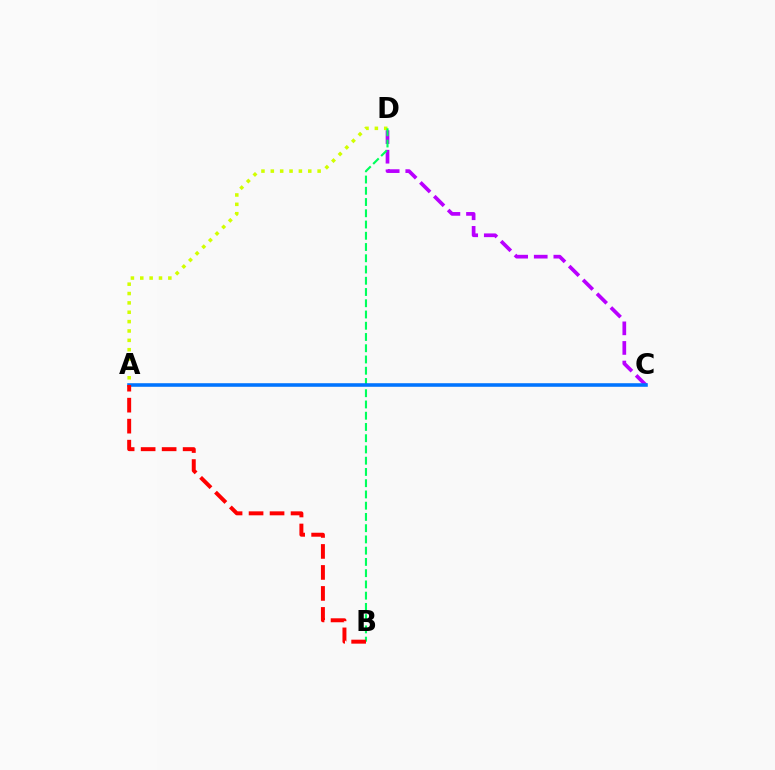{('C', 'D'): [{'color': '#b900ff', 'line_style': 'dashed', 'thickness': 2.66}], ('A', 'D'): [{'color': '#d1ff00', 'line_style': 'dotted', 'thickness': 2.54}], ('B', 'D'): [{'color': '#00ff5c', 'line_style': 'dashed', 'thickness': 1.53}], ('A', 'C'): [{'color': '#0074ff', 'line_style': 'solid', 'thickness': 2.57}], ('A', 'B'): [{'color': '#ff0000', 'line_style': 'dashed', 'thickness': 2.85}]}